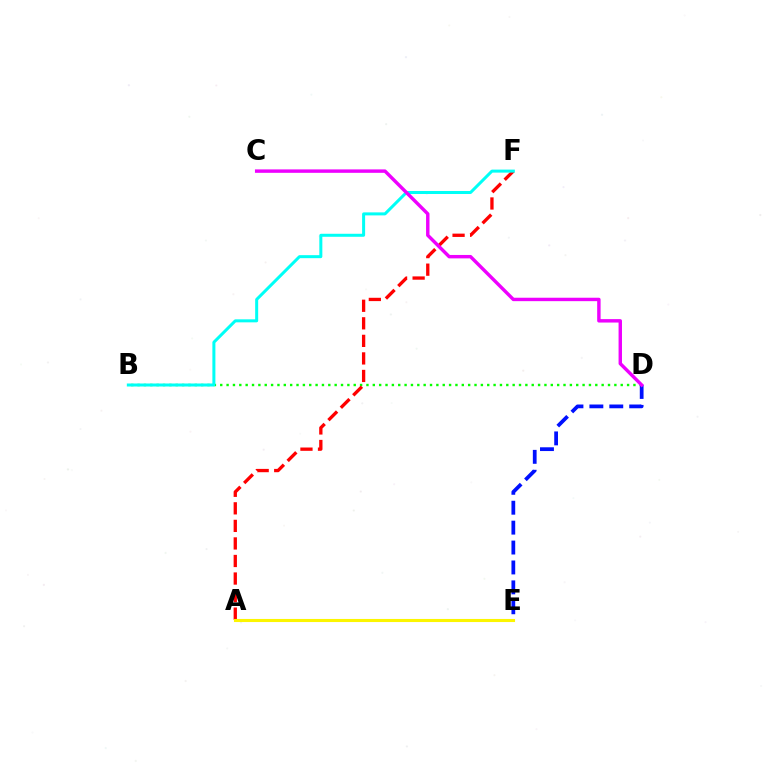{('B', 'D'): [{'color': '#08ff00', 'line_style': 'dotted', 'thickness': 1.73}], ('A', 'F'): [{'color': '#ff0000', 'line_style': 'dashed', 'thickness': 2.38}], ('D', 'E'): [{'color': '#0010ff', 'line_style': 'dashed', 'thickness': 2.71}], ('A', 'E'): [{'color': '#fcf500', 'line_style': 'solid', 'thickness': 2.22}], ('B', 'F'): [{'color': '#00fff6', 'line_style': 'solid', 'thickness': 2.17}], ('C', 'D'): [{'color': '#ee00ff', 'line_style': 'solid', 'thickness': 2.46}]}